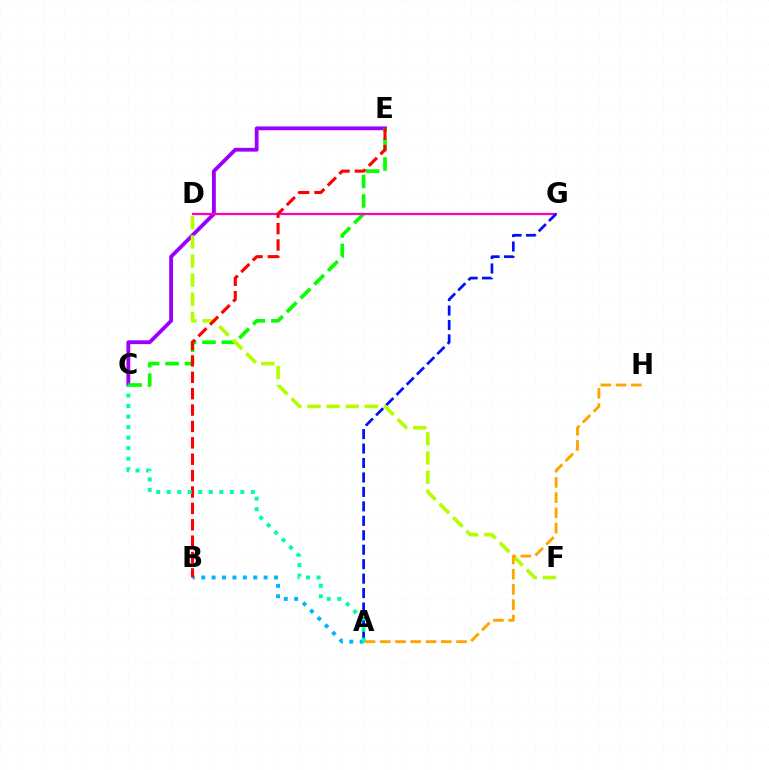{('C', 'E'): [{'color': '#9b00ff', 'line_style': 'solid', 'thickness': 2.75}, {'color': '#08ff00', 'line_style': 'dashed', 'thickness': 2.64}], ('D', 'G'): [{'color': '#ff00bd', 'line_style': 'solid', 'thickness': 1.63}], ('A', 'G'): [{'color': '#0010ff', 'line_style': 'dashed', 'thickness': 1.96}], ('A', 'B'): [{'color': '#00b5ff', 'line_style': 'dotted', 'thickness': 2.82}], ('D', 'F'): [{'color': '#b3ff00', 'line_style': 'dashed', 'thickness': 2.6}], ('A', 'H'): [{'color': '#ffa500', 'line_style': 'dashed', 'thickness': 2.07}], ('B', 'E'): [{'color': '#ff0000', 'line_style': 'dashed', 'thickness': 2.23}], ('A', 'C'): [{'color': '#00ff9d', 'line_style': 'dotted', 'thickness': 2.86}]}